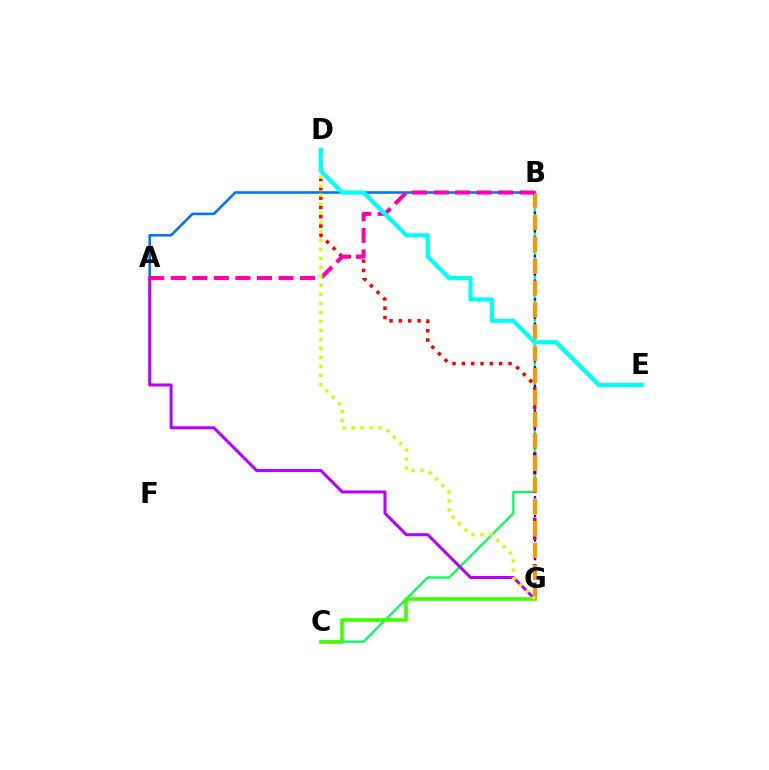{('B', 'C'): [{'color': '#00ff5c', 'line_style': 'solid', 'thickness': 1.62}], ('A', 'B'): [{'color': '#0074ff', 'line_style': 'solid', 'thickness': 1.85}, {'color': '#ff00ac', 'line_style': 'dashed', 'thickness': 2.93}], ('A', 'G'): [{'color': '#b900ff', 'line_style': 'solid', 'thickness': 2.18}], ('D', 'G'): [{'color': '#ff0000', 'line_style': 'dotted', 'thickness': 2.53}, {'color': '#d1ff00', 'line_style': 'dotted', 'thickness': 2.45}], ('C', 'G'): [{'color': '#3dff00', 'line_style': 'solid', 'thickness': 2.6}], ('B', 'G'): [{'color': '#2500ff', 'line_style': 'dotted', 'thickness': 1.68}, {'color': '#ff9400', 'line_style': 'dashed', 'thickness': 2.97}], ('D', 'E'): [{'color': '#00fff6', 'line_style': 'solid', 'thickness': 3.0}]}